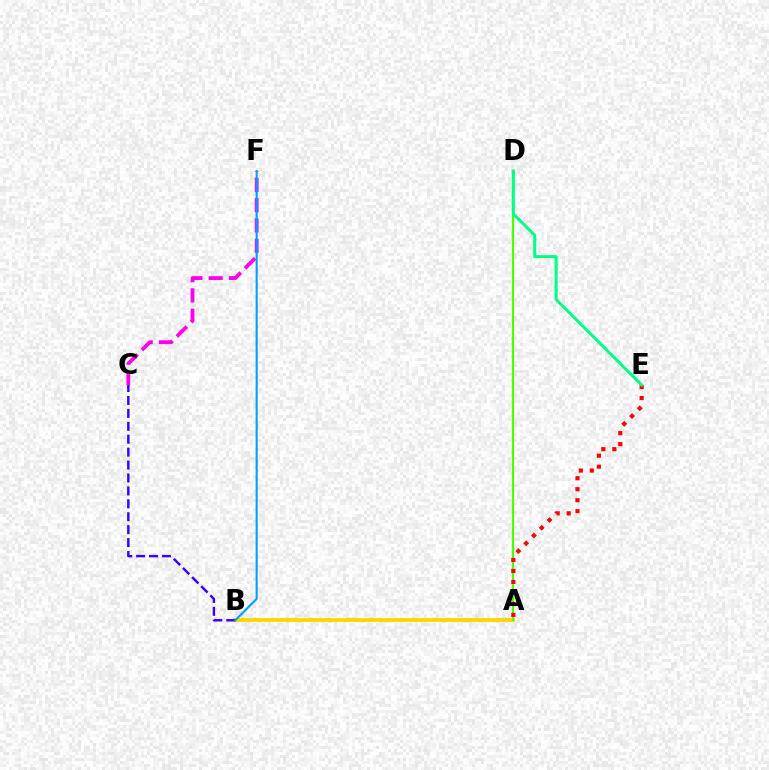{('A', 'B'): [{'color': '#ffd500', 'line_style': 'solid', 'thickness': 2.77}], ('A', 'D'): [{'color': '#4fff00', 'line_style': 'solid', 'thickness': 1.6}], ('C', 'F'): [{'color': '#ff00ed', 'line_style': 'dashed', 'thickness': 2.75}], ('A', 'E'): [{'color': '#ff0000', 'line_style': 'dotted', 'thickness': 2.98}], ('B', 'C'): [{'color': '#3700ff', 'line_style': 'dashed', 'thickness': 1.76}], ('B', 'F'): [{'color': '#009eff', 'line_style': 'solid', 'thickness': 1.51}], ('D', 'E'): [{'color': '#00ff86', 'line_style': 'solid', 'thickness': 2.18}]}